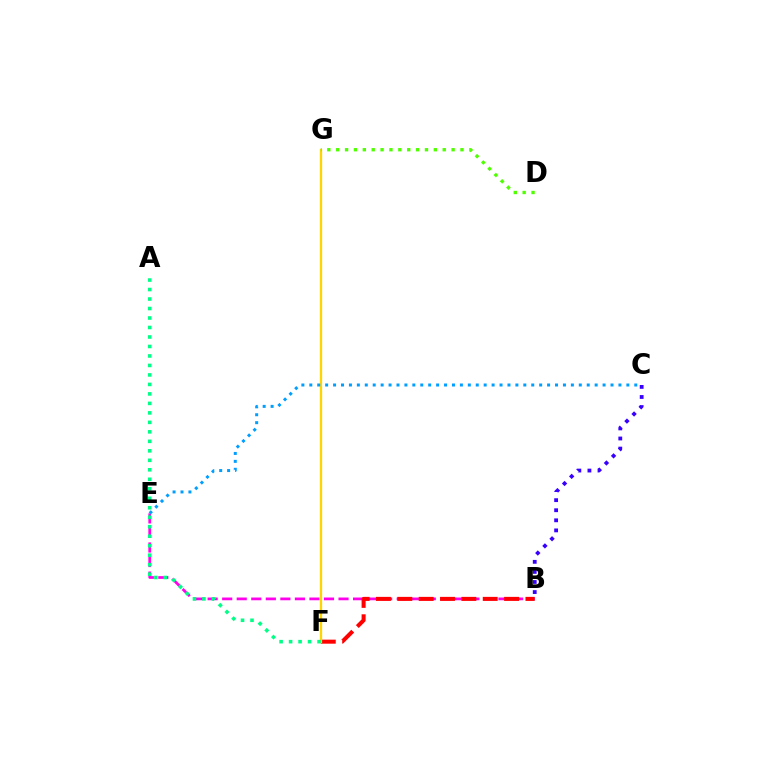{('B', 'E'): [{'color': '#ff00ed', 'line_style': 'dashed', 'thickness': 1.98}], ('B', 'C'): [{'color': '#3700ff', 'line_style': 'dotted', 'thickness': 2.74}], ('B', 'F'): [{'color': '#ff0000', 'line_style': 'dashed', 'thickness': 2.9}], ('F', 'G'): [{'color': '#ffd500', 'line_style': 'solid', 'thickness': 1.65}], ('D', 'G'): [{'color': '#4fff00', 'line_style': 'dotted', 'thickness': 2.41}], ('C', 'E'): [{'color': '#009eff', 'line_style': 'dotted', 'thickness': 2.15}], ('A', 'F'): [{'color': '#00ff86', 'line_style': 'dotted', 'thickness': 2.58}]}